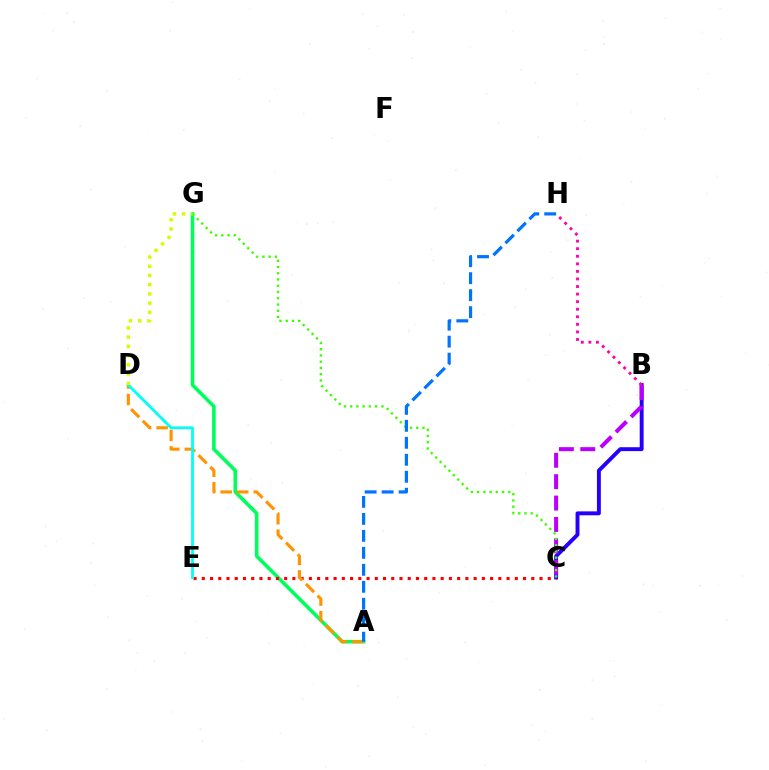{('B', 'C'): [{'color': '#2500ff', 'line_style': 'solid', 'thickness': 2.81}, {'color': '#b900ff', 'line_style': 'dashed', 'thickness': 2.91}], ('A', 'G'): [{'color': '#00ff5c', 'line_style': 'solid', 'thickness': 2.6}], ('C', 'E'): [{'color': '#ff0000', 'line_style': 'dotted', 'thickness': 2.24}], ('C', 'G'): [{'color': '#3dff00', 'line_style': 'dotted', 'thickness': 1.7}], ('B', 'H'): [{'color': '#ff00ac', 'line_style': 'dotted', 'thickness': 2.06}], ('A', 'D'): [{'color': '#ff9400', 'line_style': 'dashed', 'thickness': 2.24}], ('A', 'H'): [{'color': '#0074ff', 'line_style': 'dashed', 'thickness': 2.31}], ('D', 'E'): [{'color': '#00fff6', 'line_style': 'solid', 'thickness': 2.0}], ('D', 'G'): [{'color': '#d1ff00', 'line_style': 'dotted', 'thickness': 2.51}]}